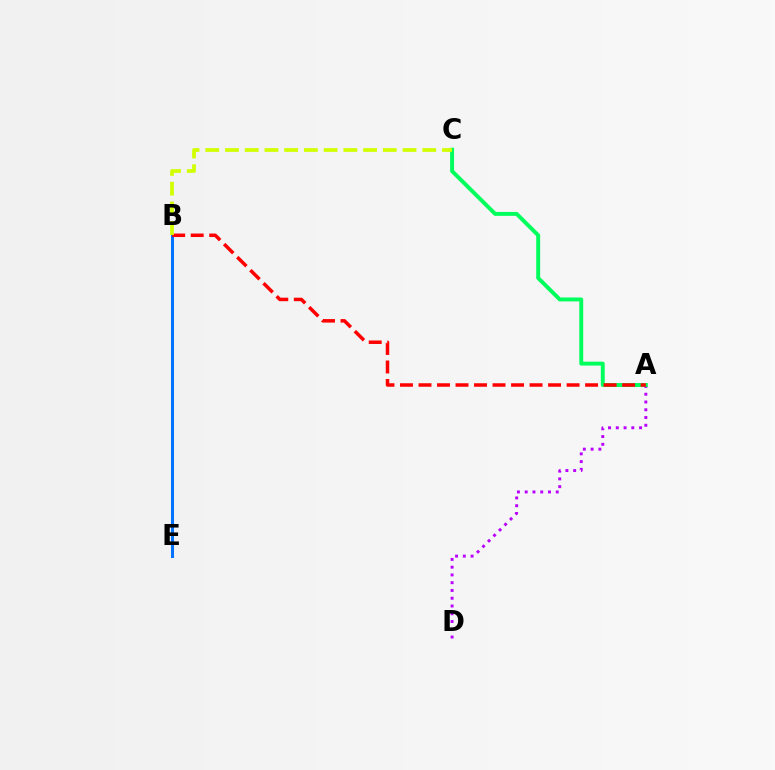{('B', 'E'): [{'color': '#0074ff', 'line_style': 'solid', 'thickness': 2.18}], ('A', 'D'): [{'color': '#b900ff', 'line_style': 'dotted', 'thickness': 2.11}], ('A', 'C'): [{'color': '#00ff5c', 'line_style': 'solid', 'thickness': 2.83}], ('A', 'B'): [{'color': '#ff0000', 'line_style': 'dashed', 'thickness': 2.51}], ('B', 'C'): [{'color': '#d1ff00', 'line_style': 'dashed', 'thickness': 2.68}]}